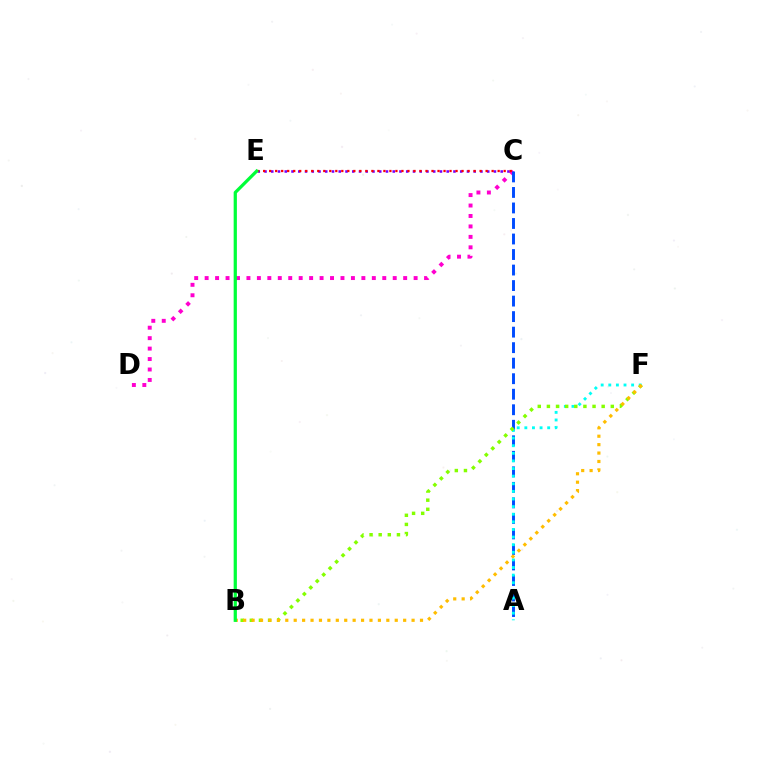{('C', 'D'): [{'color': '#ff00cf', 'line_style': 'dotted', 'thickness': 2.84}], ('A', 'C'): [{'color': '#004bff', 'line_style': 'dashed', 'thickness': 2.11}], ('C', 'E'): [{'color': '#7200ff', 'line_style': 'dotted', 'thickness': 1.83}, {'color': '#ff0000', 'line_style': 'dotted', 'thickness': 1.63}], ('A', 'F'): [{'color': '#00fff6', 'line_style': 'dotted', 'thickness': 2.07}], ('B', 'F'): [{'color': '#84ff00', 'line_style': 'dotted', 'thickness': 2.48}, {'color': '#ffbd00', 'line_style': 'dotted', 'thickness': 2.29}], ('B', 'E'): [{'color': '#00ff39', 'line_style': 'solid', 'thickness': 2.33}]}